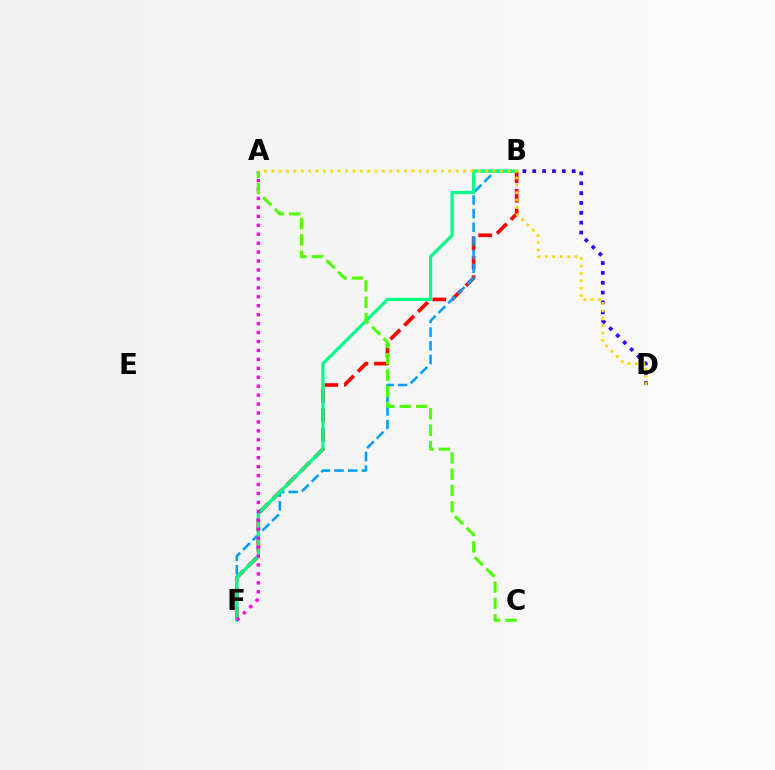{('B', 'D'): [{'color': '#3700ff', 'line_style': 'dotted', 'thickness': 2.68}], ('B', 'F'): [{'color': '#ff0000', 'line_style': 'dashed', 'thickness': 2.65}, {'color': '#009eff', 'line_style': 'dashed', 'thickness': 1.85}, {'color': '#00ff86', 'line_style': 'solid', 'thickness': 2.32}], ('A', 'F'): [{'color': '#ff00ed', 'line_style': 'dotted', 'thickness': 2.43}], ('A', 'C'): [{'color': '#4fff00', 'line_style': 'dashed', 'thickness': 2.22}], ('A', 'D'): [{'color': '#ffd500', 'line_style': 'dotted', 'thickness': 2.0}]}